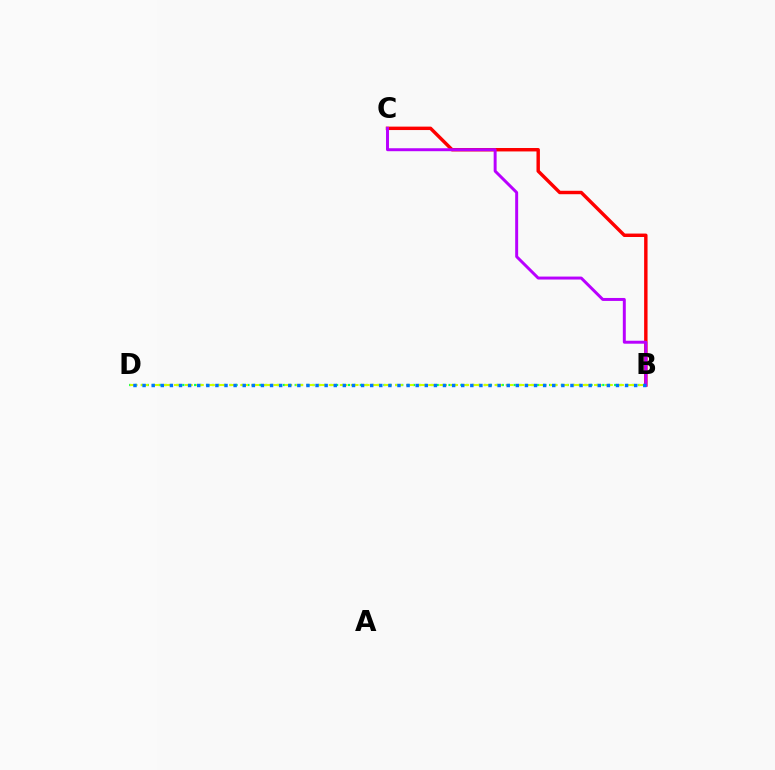{('B', 'D'): [{'color': '#00ff5c', 'line_style': 'dotted', 'thickness': 1.61}, {'color': '#d1ff00', 'line_style': 'dashed', 'thickness': 1.5}, {'color': '#0074ff', 'line_style': 'dotted', 'thickness': 2.47}], ('B', 'C'): [{'color': '#ff0000', 'line_style': 'solid', 'thickness': 2.47}, {'color': '#b900ff', 'line_style': 'solid', 'thickness': 2.13}]}